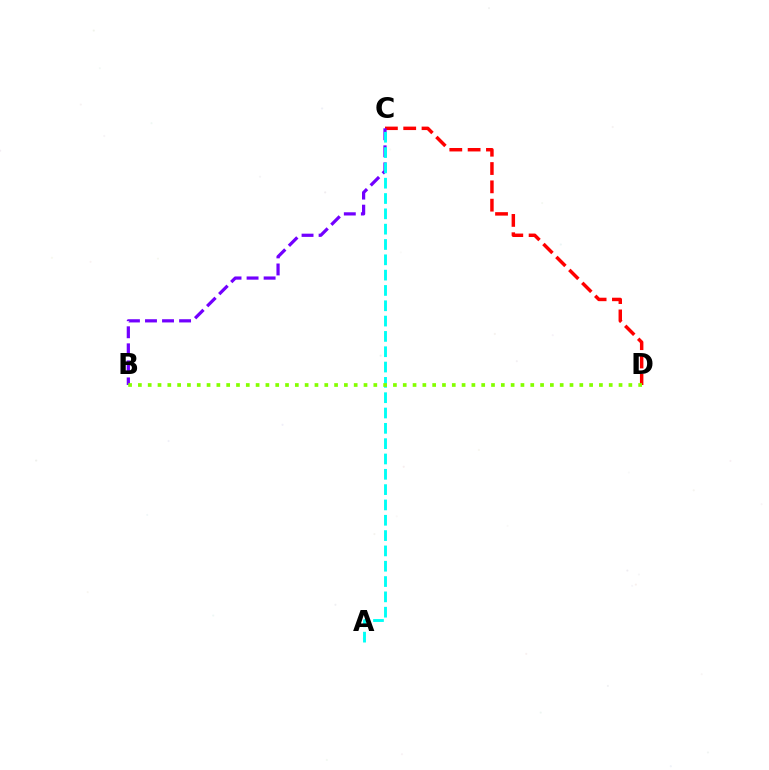{('C', 'D'): [{'color': '#ff0000', 'line_style': 'dashed', 'thickness': 2.49}], ('B', 'C'): [{'color': '#7200ff', 'line_style': 'dashed', 'thickness': 2.32}], ('A', 'C'): [{'color': '#00fff6', 'line_style': 'dashed', 'thickness': 2.08}], ('B', 'D'): [{'color': '#84ff00', 'line_style': 'dotted', 'thickness': 2.67}]}